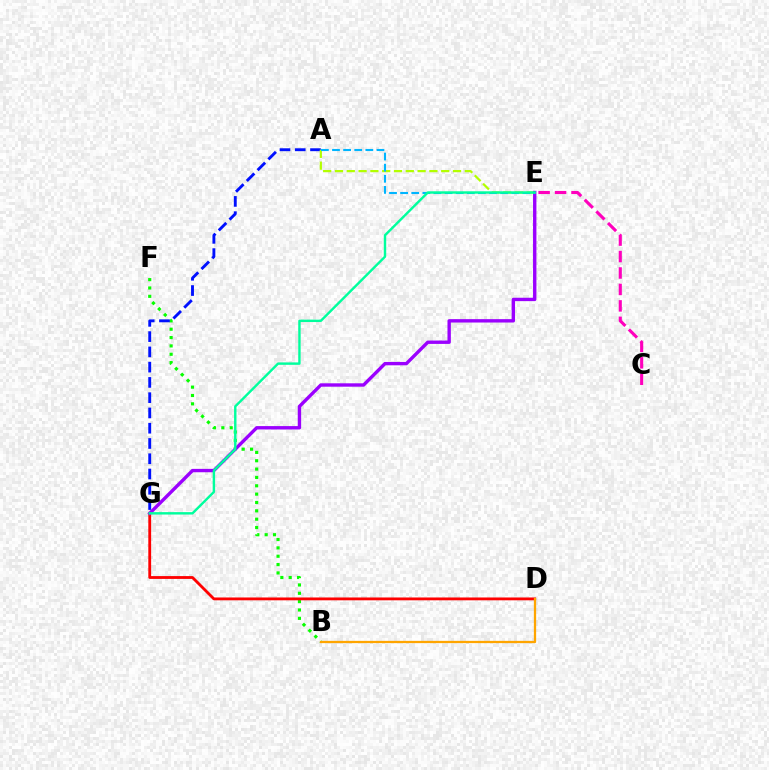{('B', 'F'): [{'color': '#08ff00', 'line_style': 'dotted', 'thickness': 2.27}], ('A', 'G'): [{'color': '#0010ff', 'line_style': 'dashed', 'thickness': 2.07}], ('A', 'E'): [{'color': '#b3ff00', 'line_style': 'dashed', 'thickness': 1.6}, {'color': '#00b5ff', 'line_style': 'dashed', 'thickness': 1.51}], ('D', 'G'): [{'color': '#ff0000', 'line_style': 'solid', 'thickness': 2.03}], ('E', 'G'): [{'color': '#9b00ff', 'line_style': 'solid', 'thickness': 2.43}, {'color': '#00ff9d', 'line_style': 'solid', 'thickness': 1.74}], ('C', 'E'): [{'color': '#ff00bd', 'line_style': 'dashed', 'thickness': 2.23}], ('B', 'D'): [{'color': '#ffa500', 'line_style': 'solid', 'thickness': 1.64}]}